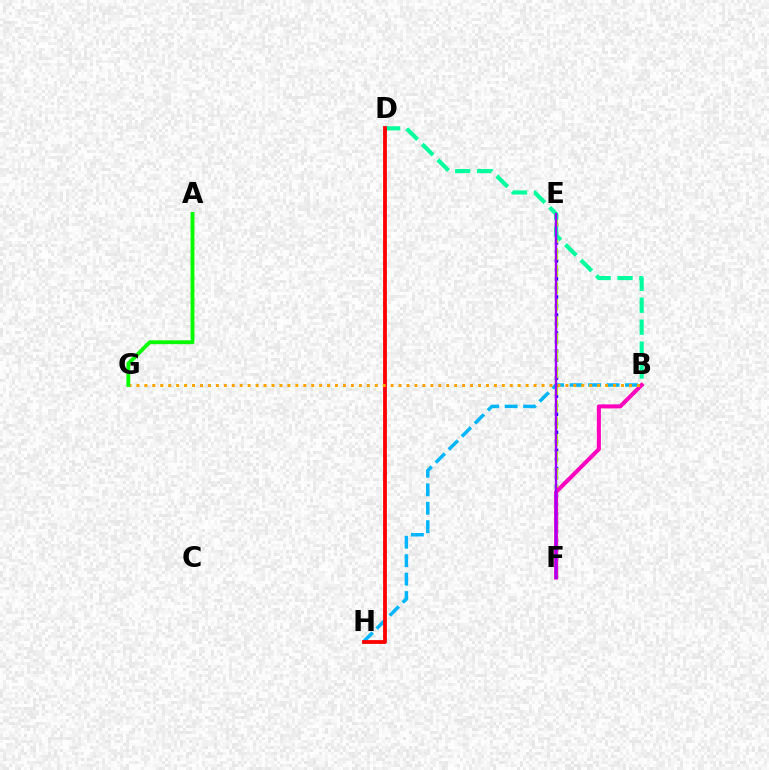{('E', 'F'): [{'color': '#0010ff', 'line_style': 'dotted', 'thickness': 2.45}, {'color': '#b3ff00', 'line_style': 'dashed', 'thickness': 2.3}, {'color': '#9b00ff', 'line_style': 'solid', 'thickness': 1.73}], ('B', 'F'): [{'color': '#ff00bd', 'line_style': 'solid', 'thickness': 2.89}], ('B', 'H'): [{'color': '#00b5ff', 'line_style': 'dashed', 'thickness': 2.51}], ('B', 'D'): [{'color': '#00ff9d', 'line_style': 'dashed', 'thickness': 2.98}], ('D', 'H'): [{'color': '#ff0000', 'line_style': 'solid', 'thickness': 2.73}], ('B', 'G'): [{'color': '#ffa500', 'line_style': 'dotted', 'thickness': 2.16}], ('A', 'G'): [{'color': '#08ff00', 'line_style': 'solid', 'thickness': 2.79}]}